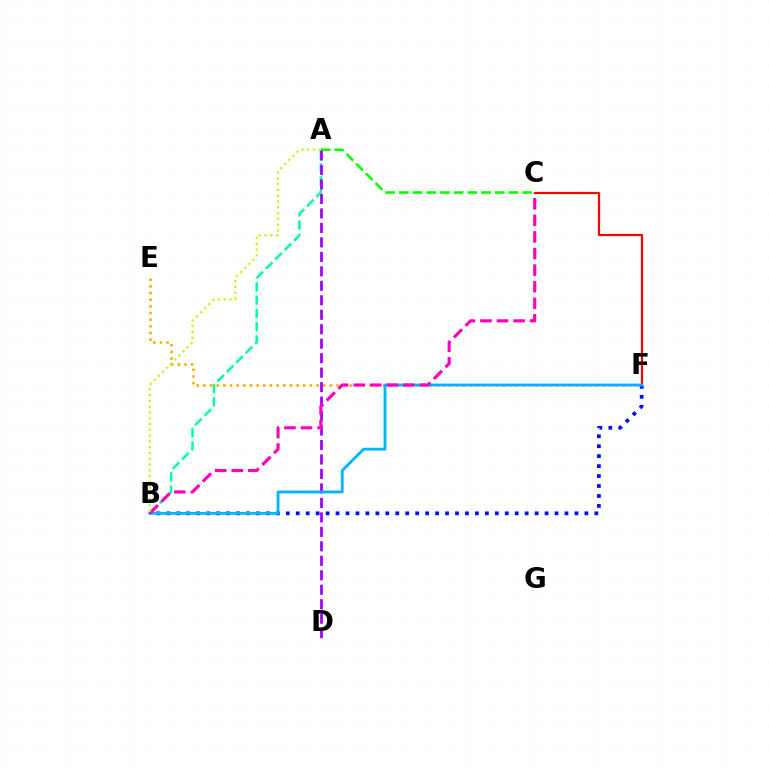{('A', 'B'): [{'color': '#00ff9d', 'line_style': 'dashed', 'thickness': 1.8}, {'color': '#b3ff00', 'line_style': 'dotted', 'thickness': 1.57}], ('A', 'C'): [{'color': '#08ff00', 'line_style': 'dashed', 'thickness': 1.86}], ('B', 'F'): [{'color': '#0010ff', 'line_style': 'dotted', 'thickness': 2.7}, {'color': '#00b5ff', 'line_style': 'solid', 'thickness': 2.04}], ('A', 'D'): [{'color': '#9b00ff', 'line_style': 'dashed', 'thickness': 1.97}], ('C', 'F'): [{'color': '#ff0000', 'line_style': 'solid', 'thickness': 1.6}], ('E', 'F'): [{'color': '#ffa500', 'line_style': 'dotted', 'thickness': 1.81}], ('B', 'C'): [{'color': '#ff00bd', 'line_style': 'dashed', 'thickness': 2.25}]}